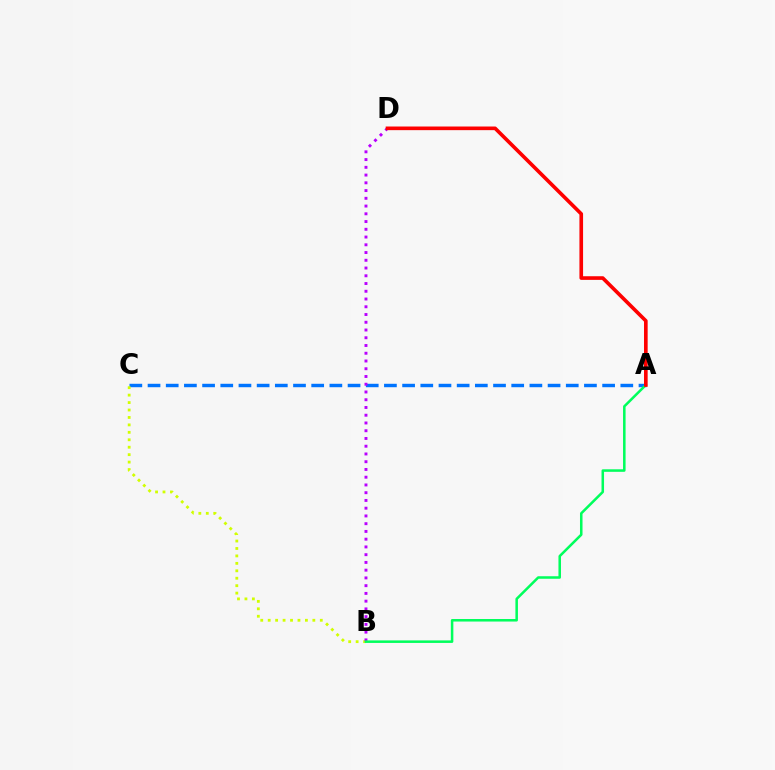{('A', 'C'): [{'color': '#0074ff', 'line_style': 'dashed', 'thickness': 2.47}], ('B', 'C'): [{'color': '#d1ff00', 'line_style': 'dotted', 'thickness': 2.02}], ('B', 'D'): [{'color': '#b900ff', 'line_style': 'dotted', 'thickness': 2.1}], ('A', 'B'): [{'color': '#00ff5c', 'line_style': 'solid', 'thickness': 1.82}], ('A', 'D'): [{'color': '#ff0000', 'line_style': 'solid', 'thickness': 2.62}]}